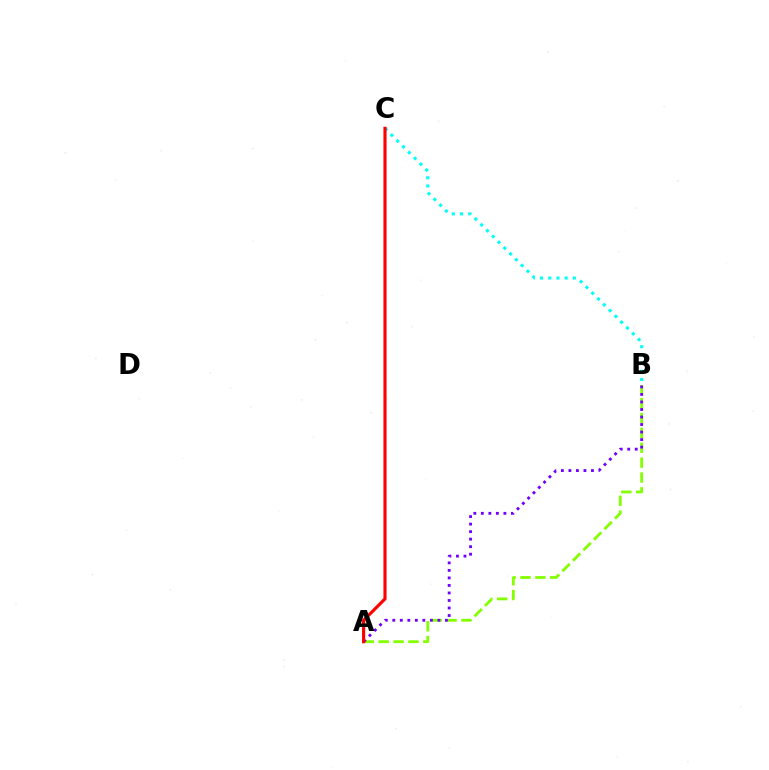{('A', 'B'): [{'color': '#84ff00', 'line_style': 'dashed', 'thickness': 2.02}, {'color': '#7200ff', 'line_style': 'dotted', 'thickness': 2.04}], ('B', 'C'): [{'color': '#00fff6', 'line_style': 'dotted', 'thickness': 2.23}], ('A', 'C'): [{'color': '#ff0000', 'line_style': 'solid', 'thickness': 2.27}]}